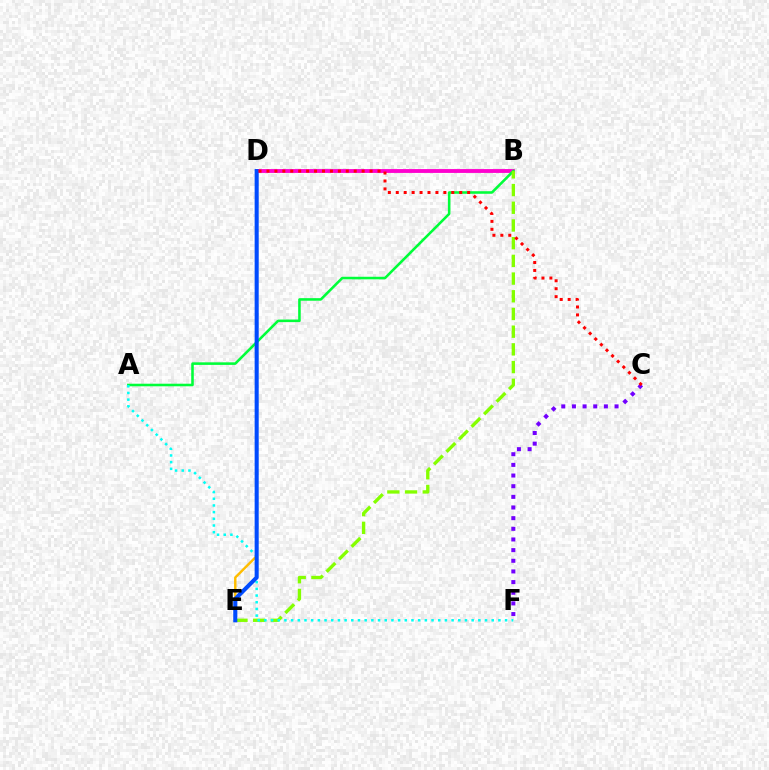{('B', 'D'): [{'color': '#ff00cf', 'line_style': 'solid', 'thickness': 2.77}], ('A', 'B'): [{'color': '#00ff39', 'line_style': 'solid', 'thickness': 1.85}], ('B', 'E'): [{'color': '#84ff00', 'line_style': 'dashed', 'thickness': 2.4}], ('A', 'F'): [{'color': '#00fff6', 'line_style': 'dotted', 'thickness': 1.82}], ('D', 'E'): [{'color': '#ffbd00', 'line_style': 'solid', 'thickness': 1.75}, {'color': '#004bff', 'line_style': 'solid', 'thickness': 2.93}], ('C', 'F'): [{'color': '#7200ff', 'line_style': 'dotted', 'thickness': 2.9}], ('C', 'D'): [{'color': '#ff0000', 'line_style': 'dotted', 'thickness': 2.15}]}